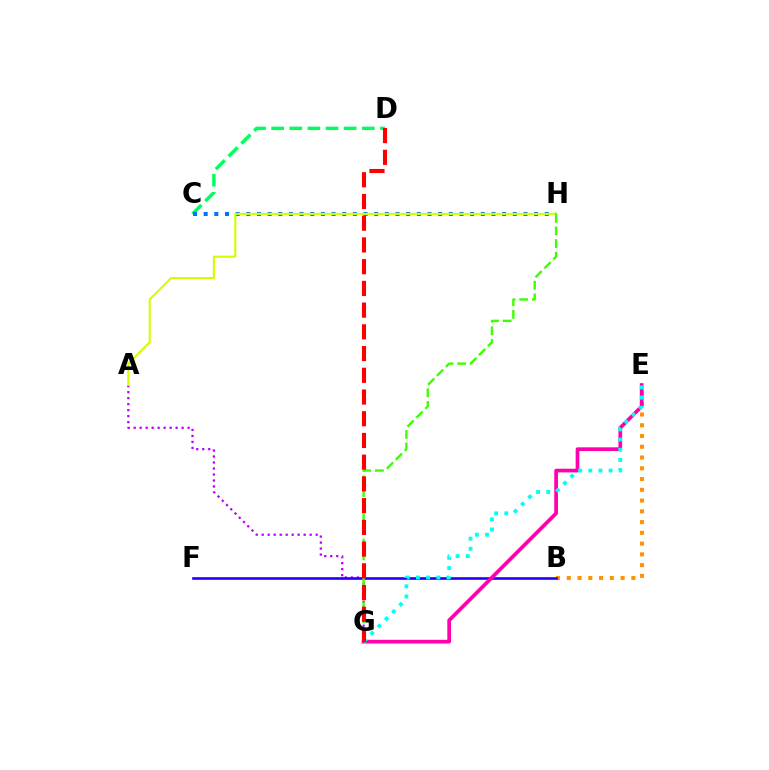{('C', 'D'): [{'color': '#00ff5c', 'line_style': 'dashed', 'thickness': 2.46}], ('A', 'G'): [{'color': '#b900ff', 'line_style': 'dotted', 'thickness': 1.63}], ('B', 'E'): [{'color': '#ff9400', 'line_style': 'dotted', 'thickness': 2.92}], ('C', 'H'): [{'color': '#0074ff', 'line_style': 'dotted', 'thickness': 2.9}], ('B', 'F'): [{'color': '#2500ff', 'line_style': 'solid', 'thickness': 1.9}], ('A', 'H'): [{'color': '#d1ff00', 'line_style': 'solid', 'thickness': 1.51}], ('G', 'H'): [{'color': '#3dff00', 'line_style': 'dashed', 'thickness': 1.72}], ('E', 'G'): [{'color': '#ff00ac', 'line_style': 'solid', 'thickness': 2.67}, {'color': '#00fff6', 'line_style': 'dotted', 'thickness': 2.76}], ('D', 'G'): [{'color': '#ff0000', 'line_style': 'dashed', 'thickness': 2.95}]}